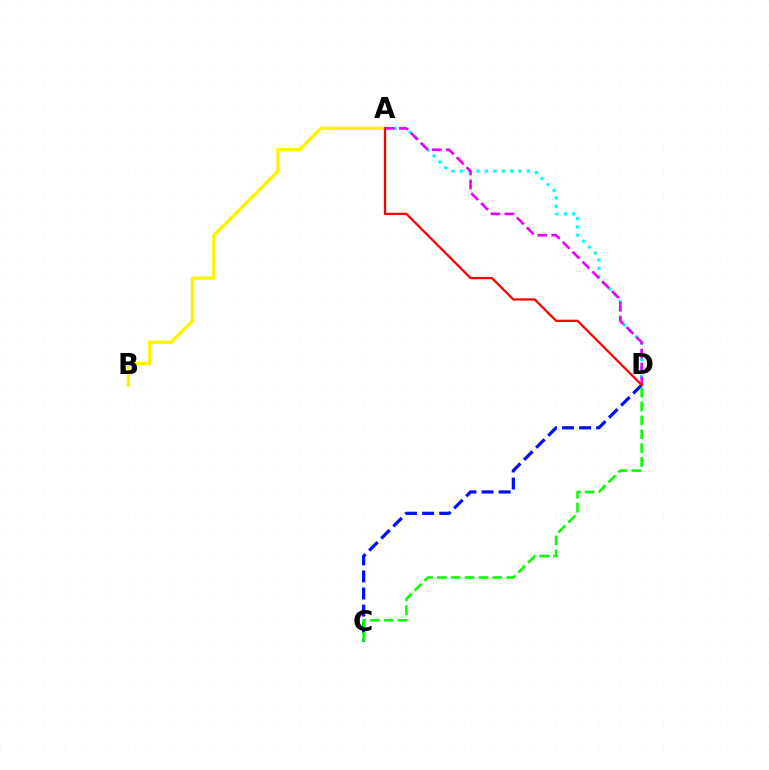{('C', 'D'): [{'color': '#0010ff', 'line_style': 'dashed', 'thickness': 2.32}, {'color': '#08ff00', 'line_style': 'dashed', 'thickness': 1.89}], ('A', 'B'): [{'color': '#fcf500', 'line_style': 'solid', 'thickness': 2.44}], ('A', 'D'): [{'color': '#00fff6', 'line_style': 'dotted', 'thickness': 2.28}, {'color': '#ee00ff', 'line_style': 'dashed', 'thickness': 1.9}, {'color': '#ff0000', 'line_style': 'solid', 'thickness': 1.63}]}